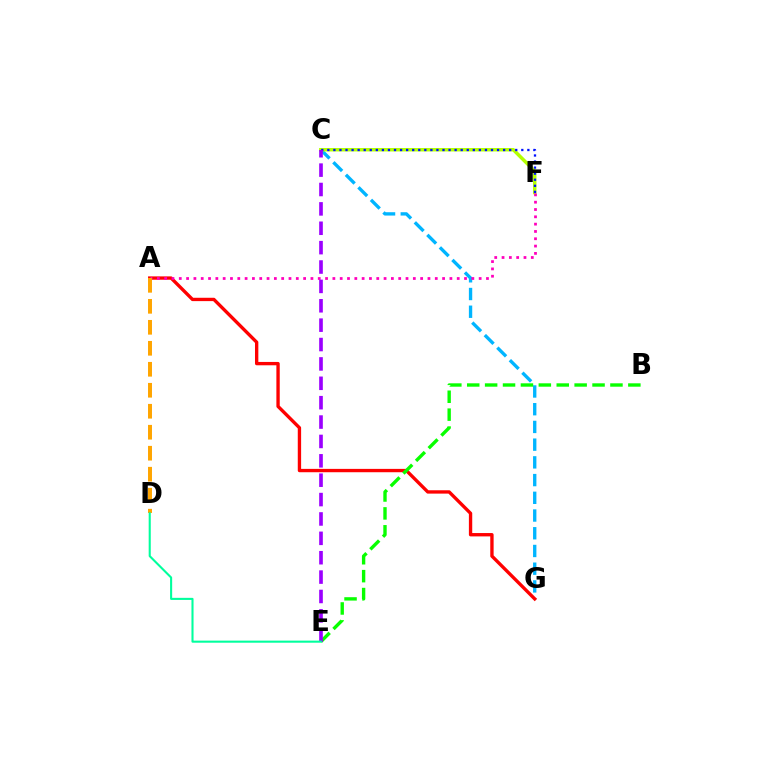{('C', 'G'): [{'color': '#00b5ff', 'line_style': 'dashed', 'thickness': 2.41}], ('A', 'G'): [{'color': '#ff0000', 'line_style': 'solid', 'thickness': 2.41}], ('C', 'F'): [{'color': '#b3ff00', 'line_style': 'solid', 'thickness': 2.5}, {'color': '#0010ff', 'line_style': 'dotted', 'thickness': 1.65}], ('A', 'F'): [{'color': '#ff00bd', 'line_style': 'dotted', 'thickness': 1.99}], ('B', 'E'): [{'color': '#08ff00', 'line_style': 'dashed', 'thickness': 2.43}], ('C', 'E'): [{'color': '#9b00ff', 'line_style': 'dashed', 'thickness': 2.63}], ('A', 'D'): [{'color': '#ffa500', 'line_style': 'dashed', 'thickness': 2.85}], ('D', 'E'): [{'color': '#00ff9d', 'line_style': 'solid', 'thickness': 1.5}]}